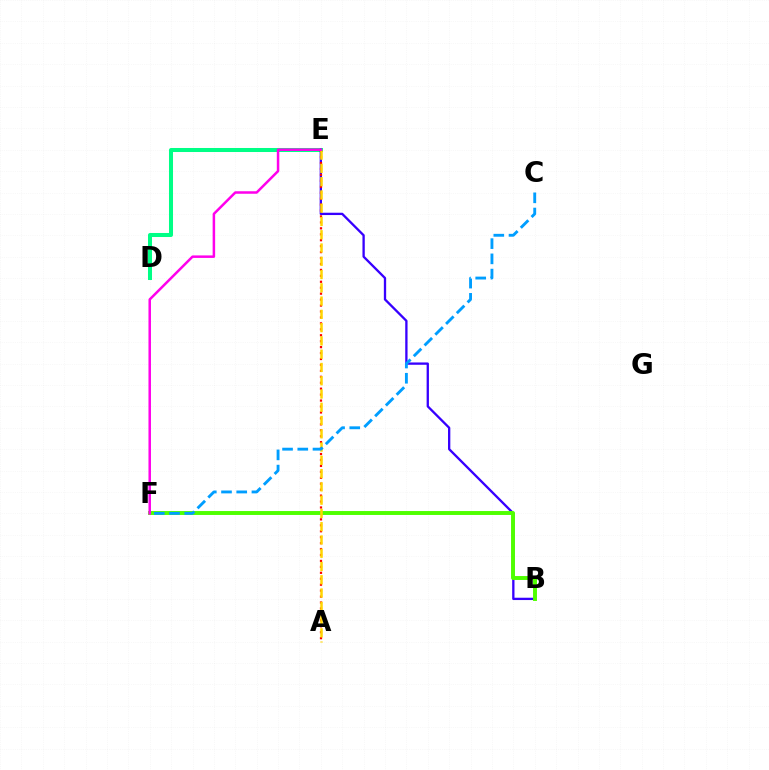{('D', 'E'): [{'color': '#00ff86', 'line_style': 'solid', 'thickness': 2.89}], ('B', 'E'): [{'color': '#3700ff', 'line_style': 'solid', 'thickness': 1.67}], ('A', 'E'): [{'color': '#ff0000', 'line_style': 'dotted', 'thickness': 1.61}, {'color': '#ffd500', 'line_style': 'dashed', 'thickness': 1.8}], ('B', 'F'): [{'color': '#4fff00', 'line_style': 'solid', 'thickness': 2.82}], ('C', 'F'): [{'color': '#009eff', 'line_style': 'dashed', 'thickness': 2.07}], ('E', 'F'): [{'color': '#ff00ed', 'line_style': 'solid', 'thickness': 1.8}]}